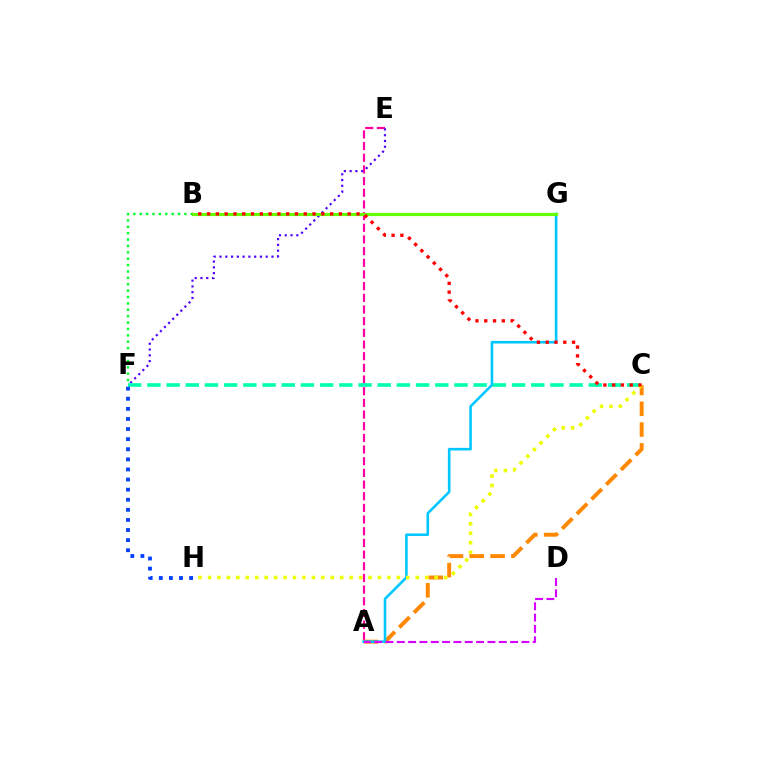{('A', 'E'): [{'color': '#ff00a0', 'line_style': 'dashed', 'thickness': 1.59}], ('B', 'F'): [{'color': '#00ff27', 'line_style': 'dotted', 'thickness': 1.73}], ('E', 'F'): [{'color': '#4f00ff', 'line_style': 'dotted', 'thickness': 1.57}], ('C', 'F'): [{'color': '#00ffaf', 'line_style': 'dashed', 'thickness': 2.61}], ('A', 'C'): [{'color': '#ff8800', 'line_style': 'dashed', 'thickness': 2.83}], ('A', 'G'): [{'color': '#00c7ff', 'line_style': 'solid', 'thickness': 1.87}], ('C', 'H'): [{'color': '#eeff00', 'line_style': 'dotted', 'thickness': 2.57}], ('B', 'G'): [{'color': '#66ff00', 'line_style': 'solid', 'thickness': 2.28}], ('A', 'D'): [{'color': '#d600ff', 'line_style': 'dashed', 'thickness': 1.54}], ('F', 'H'): [{'color': '#003fff', 'line_style': 'dotted', 'thickness': 2.74}], ('B', 'C'): [{'color': '#ff0000', 'line_style': 'dotted', 'thickness': 2.39}]}